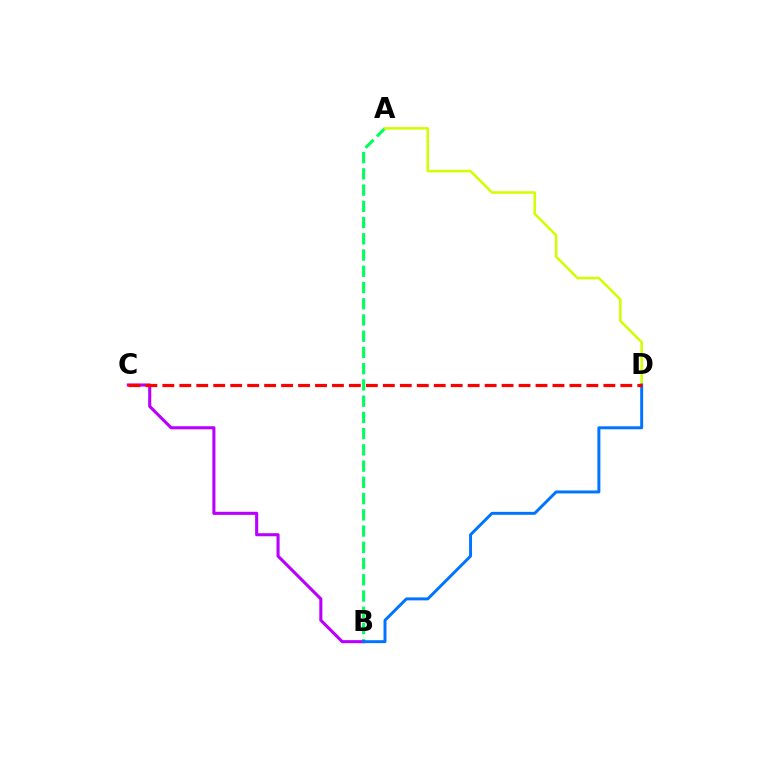{('A', 'B'): [{'color': '#00ff5c', 'line_style': 'dashed', 'thickness': 2.21}], ('A', 'D'): [{'color': '#d1ff00', 'line_style': 'solid', 'thickness': 1.83}], ('B', 'C'): [{'color': '#b900ff', 'line_style': 'solid', 'thickness': 2.22}], ('B', 'D'): [{'color': '#0074ff', 'line_style': 'solid', 'thickness': 2.13}], ('C', 'D'): [{'color': '#ff0000', 'line_style': 'dashed', 'thickness': 2.3}]}